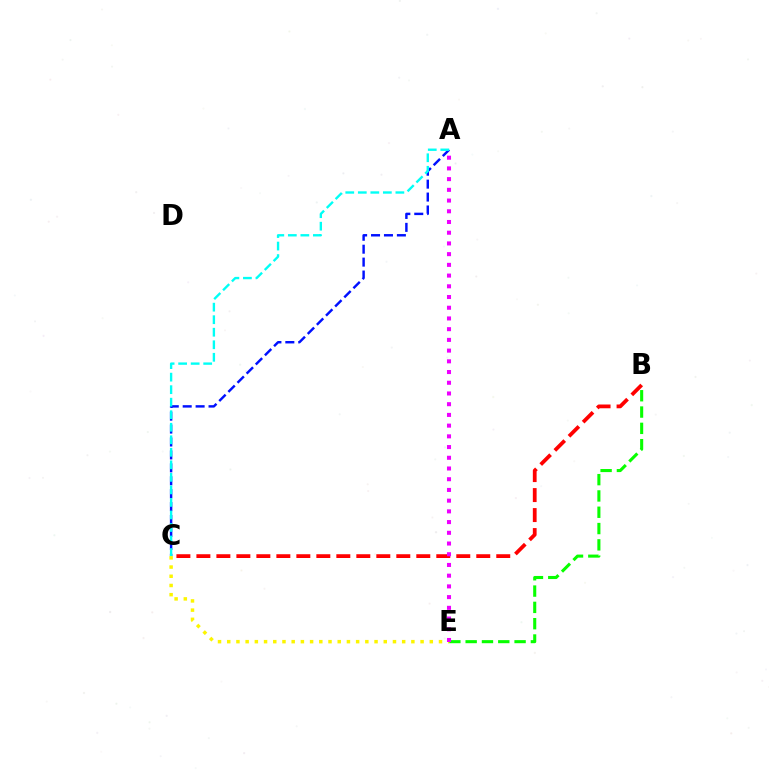{('A', 'C'): [{'color': '#0010ff', 'line_style': 'dashed', 'thickness': 1.76}, {'color': '#00fff6', 'line_style': 'dashed', 'thickness': 1.7}], ('B', 'E'): [{'color': '#08ff00', 'line_style': 'dashed', 'thickness': 2.22}], ('B', 'C'): [{'color': '#ff0000', 'line_style': 'dashed', 'thickness': 2.72}], ('C', 'E'): [{'color': '#fcf500', 'line_style': 'dotted', 'thickness': 2.5}], ('A', 'E'): [{'color': '#ee00ff', 'line_style': 'dotted', 'thickness': 2.91}]}